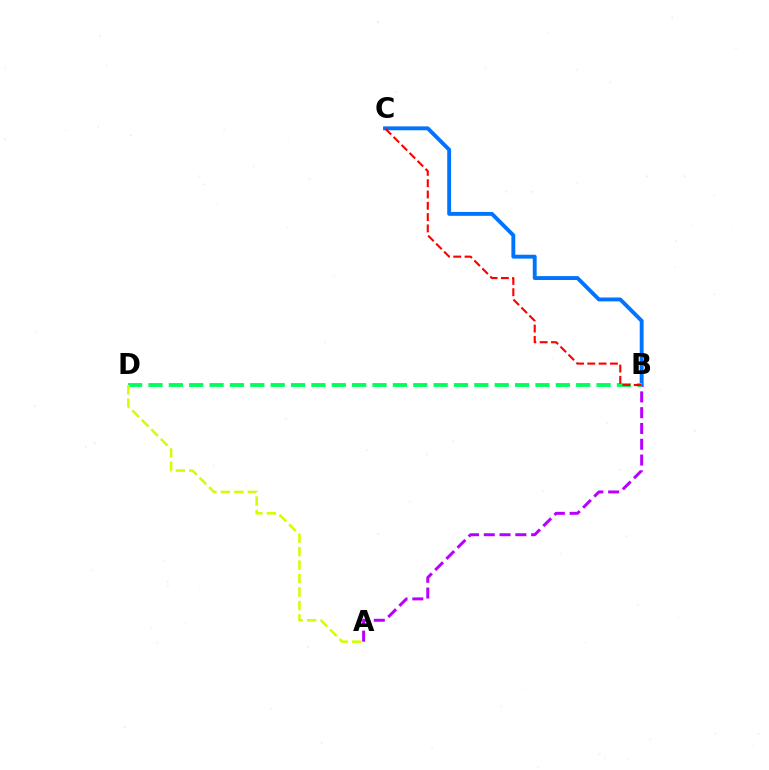{('B', 'C'): [{'color': '#0074ff', 'line_style': 'solid', 'thickness': 2.8}, {'color': '#ff0000', 'line_style': 'dashed', 'thickness': 1.54}], ('A', 'B'): [{'color': '#b900ff', 'line_style': 'dashed', 'thickness': 2.15}], ('B', 'D'): [{'color': '#00ff5c', 'line_style': 'dashed', 'thickness': 2.77}], ('A', 'D'): [{'color': '#d1ff00', 'line_style': 'dashed', 'thickness': 1.83}]}